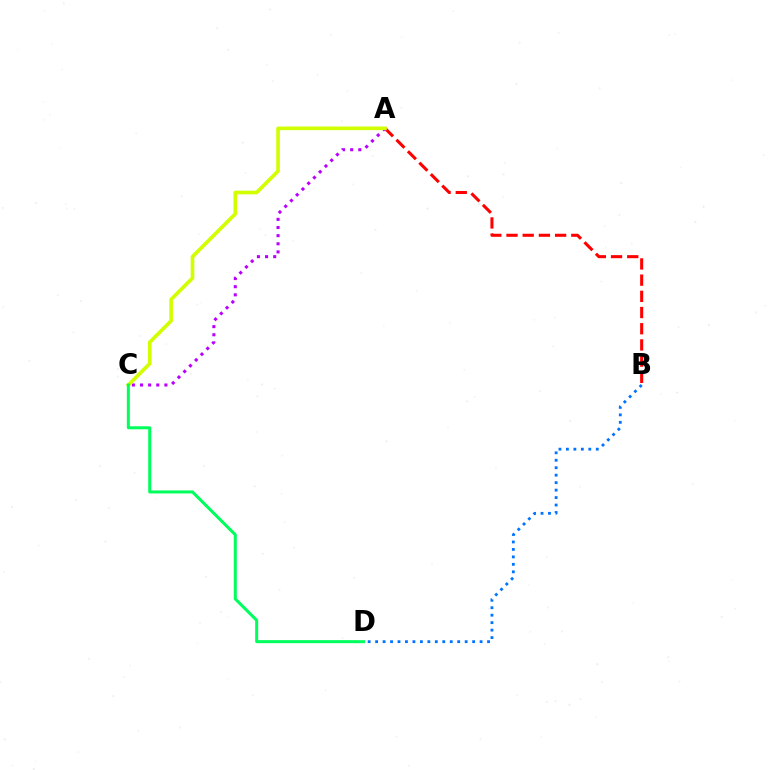{('B', 'D'): [{'color': '#0074ff', 'line_style': 'dotted', 'thickness': 2.03}], ('A', 'B'): [{'color': '#ff0000', 'line_style': 'dashed', 'thickness': 2.2}], ('A', 'C'): [{'color': '#b900ff', 'line_style': 'dotted', 'thickness': 2.21}, {'color': '#d1ff00', 'line_style': 'solid', 'thickness': 2.63}], ('C', 'D'): [{'color': '#00ff5c', 'line_style': 'solid', 'thickness': 2.18}]}